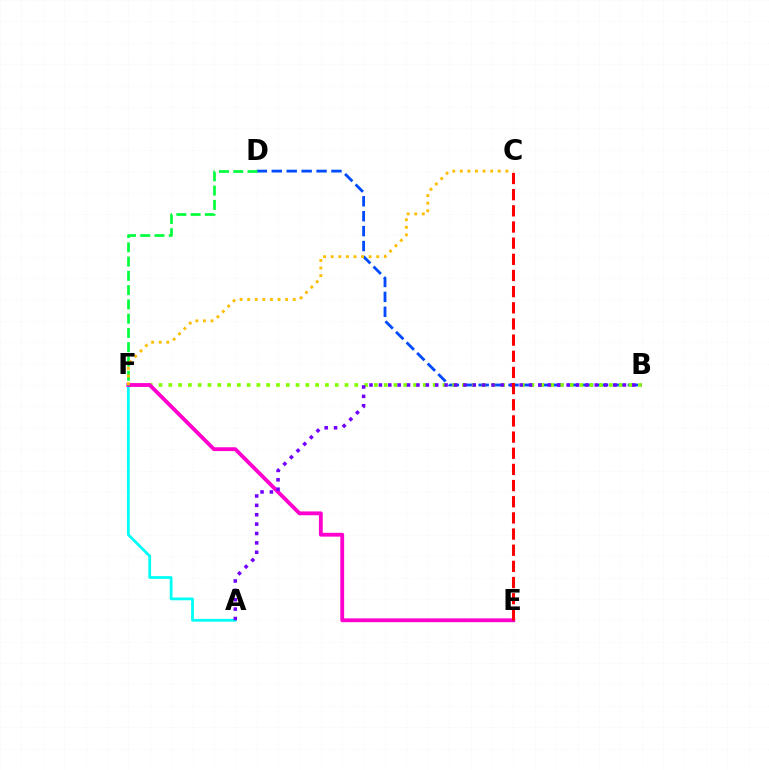{('A', 'F'): [{'color': '#00fff6', 'line_style': 'solid', 'thickness': 1.99}], ('B', 'D'): [{'color': '#004bff', 'line_style': 'dashed', 'thickness': 2.03}], ('B', 'F'): [{'color': '#84ff00', 'line_style': 'dotted', 'thickness': 2.66}], ('E', 'F'): [{'color': '#ff00cf', 'line_style': 'solid', 'thickness': 2.76}], ('D', 'F'): [{'color': '#00ff39', 'line_style': 'dashed', 'thickness': 1.94}], ('A', 'B'): [{'color': '#7200ff', 'line_style': 'dotted', 'thickness': 2.55}], ('C', 'F'): [{'color': '#ffbd00', 'line_style': 'dotted', 'thickness': 2.06}], ('C', 'E'): [{'color': '#ff0000', 'line_style': 'dashed', 'thickness': 2.2}]}